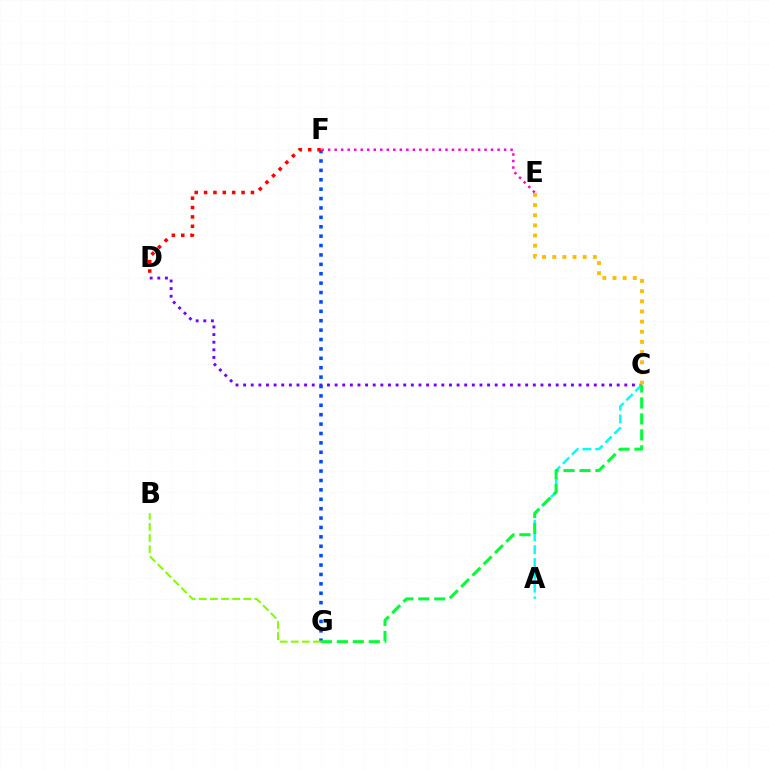{('C', 'D'): [{'color': '#7200ff', 'line_style': 'dotted', 'thickness': 2.07}], ('A', 'C'): [{'color': '#00fff6', 'line_style': 'dashed', 'thickness': 1.74}], ('F', 'G'): [{'color': '#004bff', 'line_style': 'dotted', 'thickness': 2.55}], ('C', 'E'): [{'color': '#ffbd00', 'line_style': 'dotted', 'thickness': 2.76}], ('D', 'F'): [{'color': '#ff0000', 'line_style': 'dotted', 'thickness': 2.55}], ('C', 'G'): [{'color': '#00ff39', 'line_style': 'dashed', 'thickness': 2.17}], ('B', 'G'): [{'color': '#84ff00', 'line_style': 'dashed', 'thickness': 1.51}], ('E', 'F'): [{'color': '#ff00cf', 'line_style': 'dotted', 'thickness': 1.77}]}